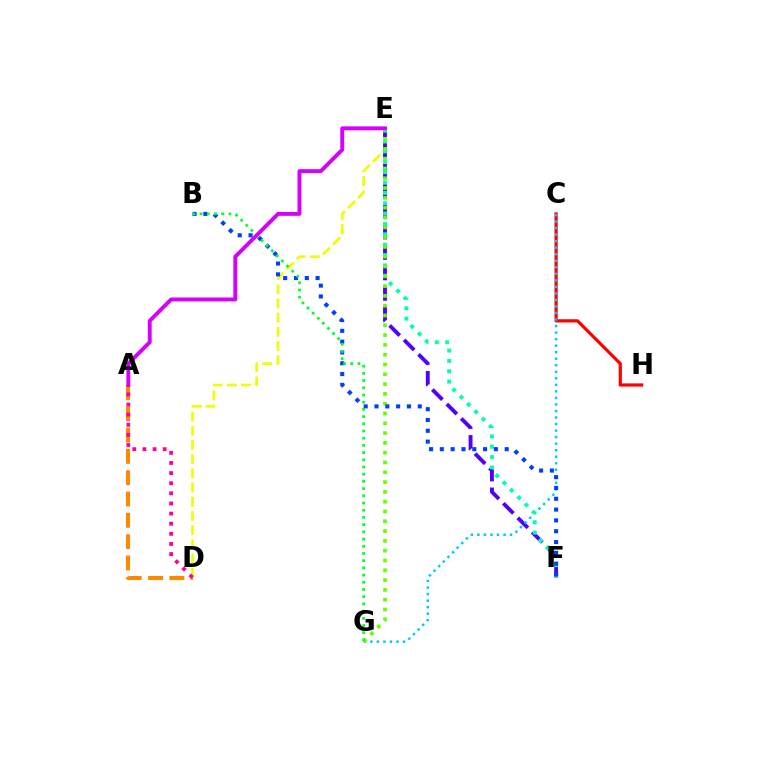{('D', 'E'): [{'color': '#eeff00', 'line_style': 'dashed', 'thickness': 1.93}], ('A', 'D'): [{'color': '#ff8800', 'line_style': 'dashed', 'thickness': 2.9}, {'color': '#ff00a0', 'line_style': 'dotted', 'thickness': 2.75}], ('E', 'F'): [{'color': '#4f00ff', 'line_style': 'dashed', 'thickness': 2.78}, {'color': '#00ffaf', 'line_style': 'dotted', 'thickness': 2.81}], ('C', 'H'): [{'color': '#ff0000', 'line_style': 'solid', 'thickness': 2.3}], ('C', 'G'): [{'color': '#00c7ff', 'line_style': 'dotted', 'thickness': 1.77}], ('E', 'G'): [{'color': '#66ff00', 'line_style': 'dotted', 'thickness': 2.66}], ('B', 'F'): [{'color': '#003fff', 'line_style': 'dotted', 'thickness': 2.94}], ('B', 'G'): [{'color': '#00ff27', 'line_style': 'dotted', 'thickness': 1.96}], ('A', 'E'): [{'color': '#d600ff', 'line_style': 'solid', 'thickness': 2.81}]}